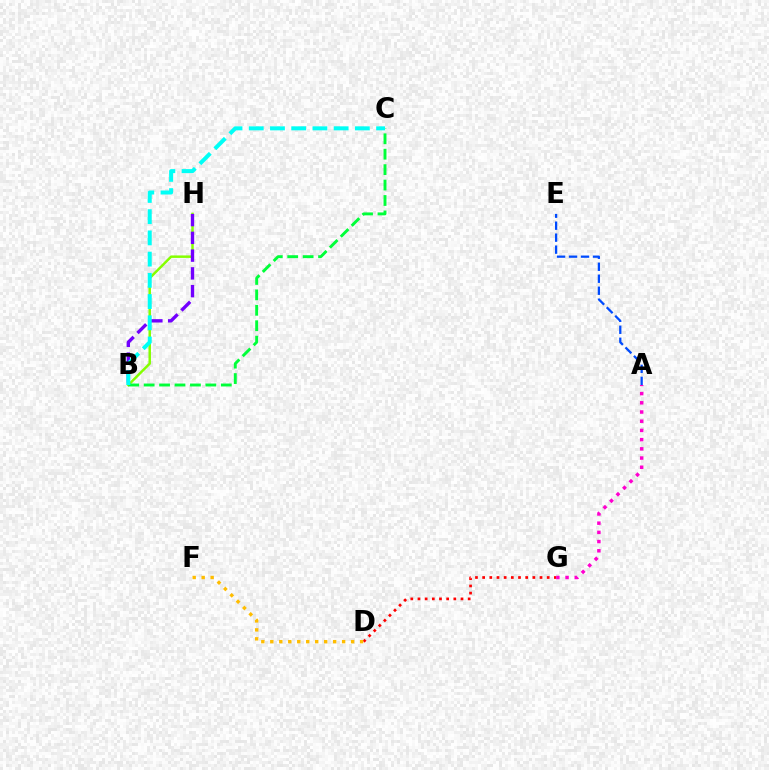{('B', 'H'): [{'color': '#84ff00', 'line_style': 'solid', 'thickness': 1.79}, {'color': '#7200ff', 'line_style': 'dashed', 'thickness': 2.41}], ('D', 'G'): [{'color': '#ff0000', 'line_style': 'dotted', 'thickness': 1.95}], ('B', 'C'): [{'color': '#00ff39', 'line_style': 'dashed', 'thickness': 2.1}, {'color': '#00fff6', 'line_style': 'dashed', 'thickness': 2.88}], ('A', 'E'): [{'color': '#004bff', 'line_style': 'dashed', 'thickness': 1.63}], ('A', 'G'): [{'color': '#ff00cf', 'line_style': 'dotted', 'thickness': 2.5}], ('D', 'F'): [{'color': '#ffbd00', 'line_style': 'dotted', 'thickness': 2.44}]}